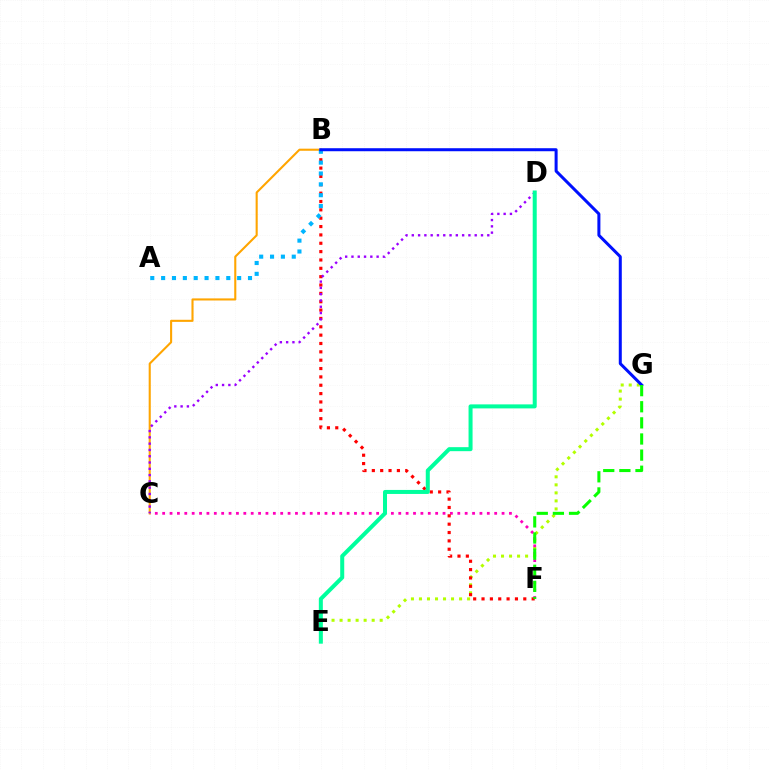{('E', 'G'): [{'color': '#b3ff00', 'line_style': 'dotted', 'thickness': 2.18}], ('C', 'F'): [{'color': '#ff00bd', 'line_style': 'dotted', 'thickness': 2.0}], ('B', 'F'): [{'color': '#ff0000', 'line_style': 'dotted', 'thickness': 2.27}], ('B', 'C'): [{'color': '#ffa500', 'line_style': 'solid', 'thickness': 1.51}], ('A', 'B'): [{'color': '#00b5ff', 'line_style': 'dotted', 'thickness': 2.95}], ('C', 'D'): [{'color': '#9b00ff', 'line_style': 'dotted', 'thickness': 1.71}], ('D', 'E'): [{'color': '#00ff9d', 'line_style': 'solid', 'thickness': 2.89}], ('B', 'G'): [{'color': '#0010ff', 'line_style': 'solid', 'thickness': 2.17}], ('F', 'G'): [{'color': '#08ff00', 'line_style': 'dashed', 'thickness': 2.19}]}